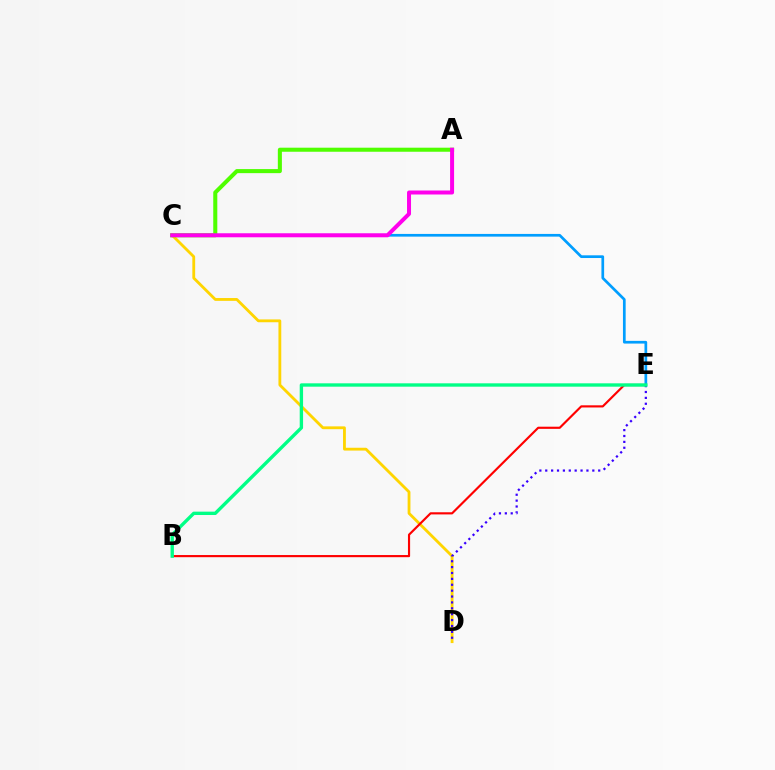{('C', 'D'): [{'color': '#ffd500', 'line_style': 'solid', 'thickness': 2.03}], ('D', 'E'): [{'color': '#3700ff', 'line_style': 'dotted', 'thickness': 1.6}], ('C', 'E'): [{'color': '#009eff', 'line_style': 'solid', 'thickness': 1.95}], ('A', 'C'): [{'color': '#4fff00', 'line_style': 'solid', 'thickness': 2.92}, {'color': '#ff00ed', 'line_style': 'solid', 'thickness': 2.87}], ('B', 'E'): [{'color': '#ff0000', 'line_style': 'solid', 'thickness': 1.55}, {'color': '#00ff86', 'line_style': 'solid', 'thickness': 2.42}]}